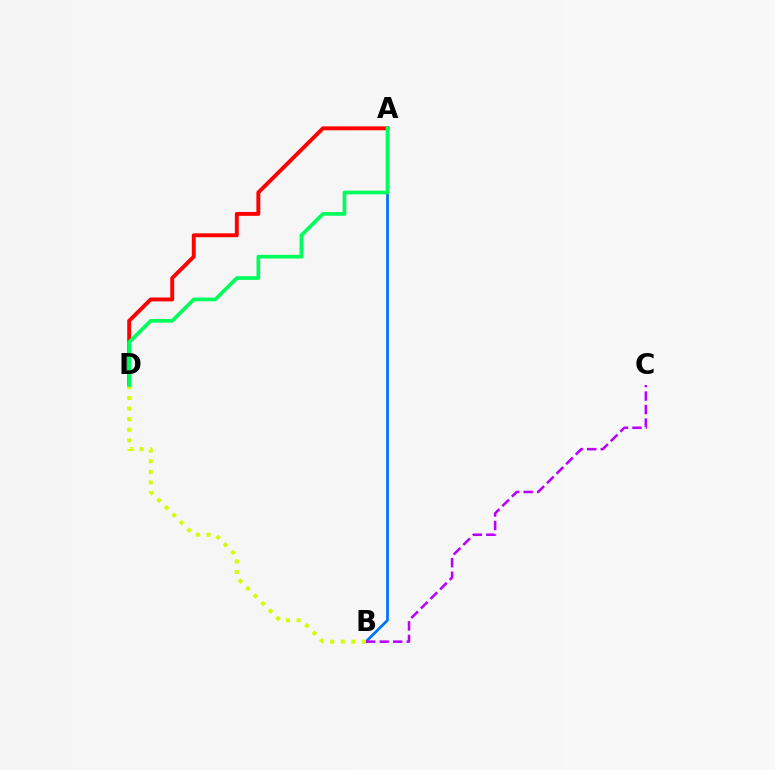{('A', 'B'): [{'color': '#0074ff', 'line_style': 'solid', 'thickness': 1.98}], ('B', 'C'): [{'color': '#b900ff', 'line_style': 'dashed', 'thickness': 1.84}], ('A', 'D'): [{'color': '#ff0000', 'line_style': 'solid', 'thickness': 2.81}, {'color': '#00ff5c', 'line_style': 'solid', 'thickness': 2.66}], ('B', 'D'): [{'color': '#d1ff00', 'line_style': 'dotted', 'thickness': 2.88}]}